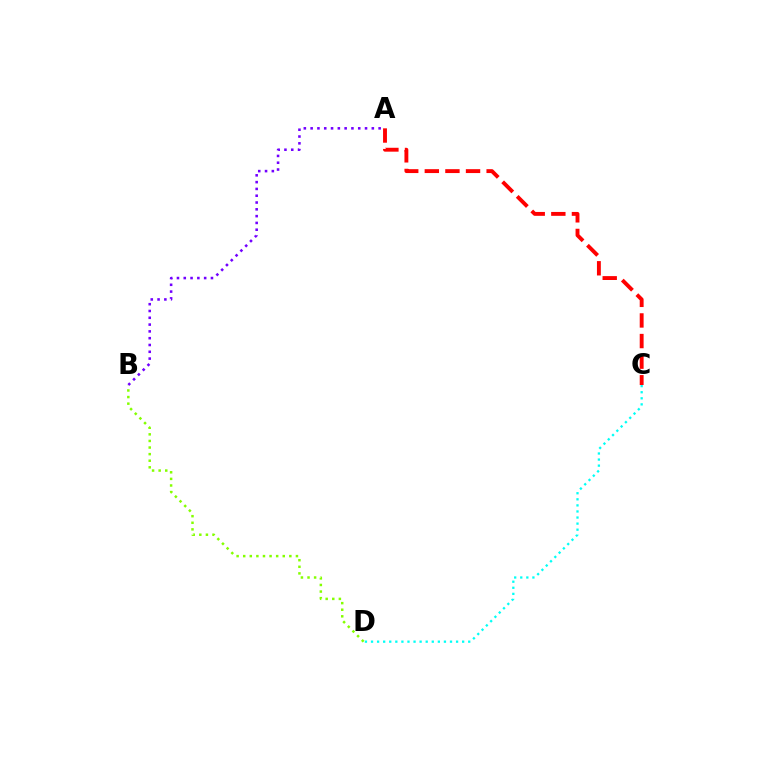{('C', 'D'): [{'color': '#00fff6', 'line_style': 'dotted', 'thickness': 1.65}], ('A', 'B'): [{'color': '#7200ff', 'line_style': 'dotted', 'thickness': 1.85}], ('B', 'D'): [{'color': '#84ff00', 'line_style': 'dotted', 'thickness': 1.79}], ('A', 'C'): [{'color': '#ff0000', 'line_style': 'dashed', 'thickness': 2.8}]}